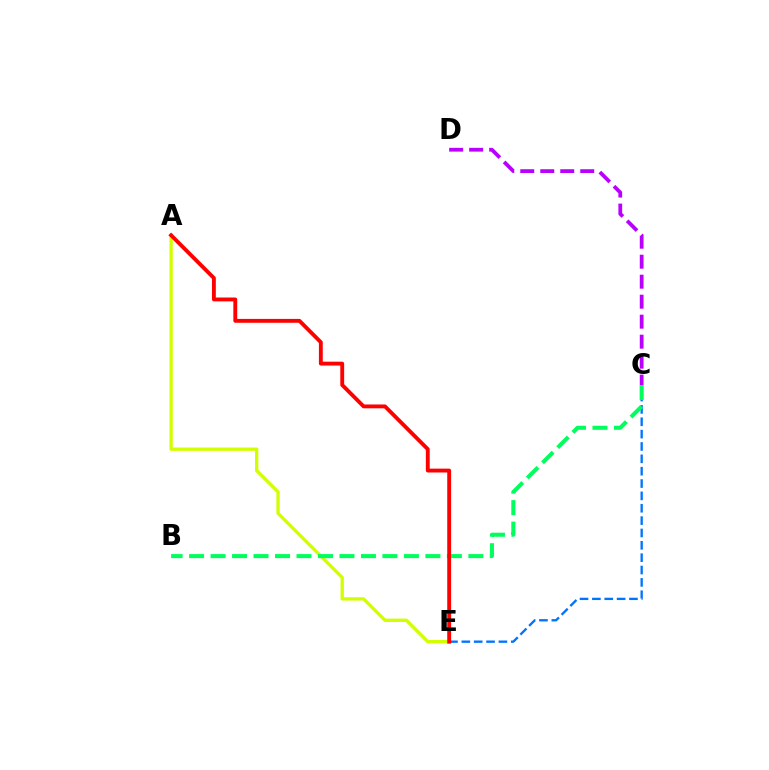{('A', 'E'): [{'color': '#d1ff00', 'line_style': 'solid', 'thickness': 2.4}, {'color': '#ff0000', 'line_style': 'solid', 'thickness': 2.78}], ('C', 'D'): [{'color': '#b900ff', 'line_style': 'dashed', 'thickness': 2.72}], ('C', 'E'): [{'color': '#0074ff', 'line_style': 'dashed', 'thickness': 1.68}], ('B', 'C'): [{'color': '#00ff5c', 'line_style': 'dashed', 'thickness': 2.92}]}